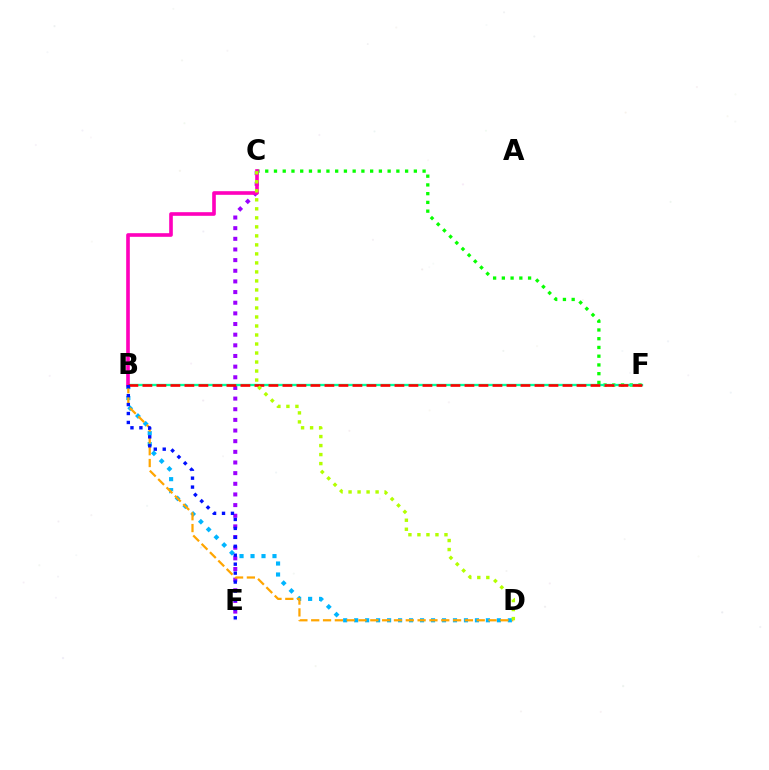{('B', 'D'): [{'color': '#00b5ff', 'line_style': 'dotted', 'thickness': 2.98}, {'color': '#ffa500', 'line_style': 'dashed', 'thickness': 1.61}], ('C', 'F'): [{'color': '#08ff00', 'line_style': 'dotted', 'thickness': 2.38}], ('C', 'E'): [{'color': '#9b00ff', 'line_style': 'dotted', 'thickness': 2.89}], ('B', 'F'): [{'color': '#00ff9d', 'line_style': 'solid', 'thickness': 1.67}, {'color': '#ff0000', 'line_style': 'dashed', 'thickness': 1.9}], ('B', 'C'): [{'color': '#ff00bd', 'line_style': 'solid', 'thickness': 2.62}], ('C', 'D'): [{'color': '#b3ff00', 'line_style': 'dotted', 'thickness': 2.45}], ('B', 'E'): [{'color': '#0010ff', 'line_style': 'dotted', 'thickness': 2.43}]}